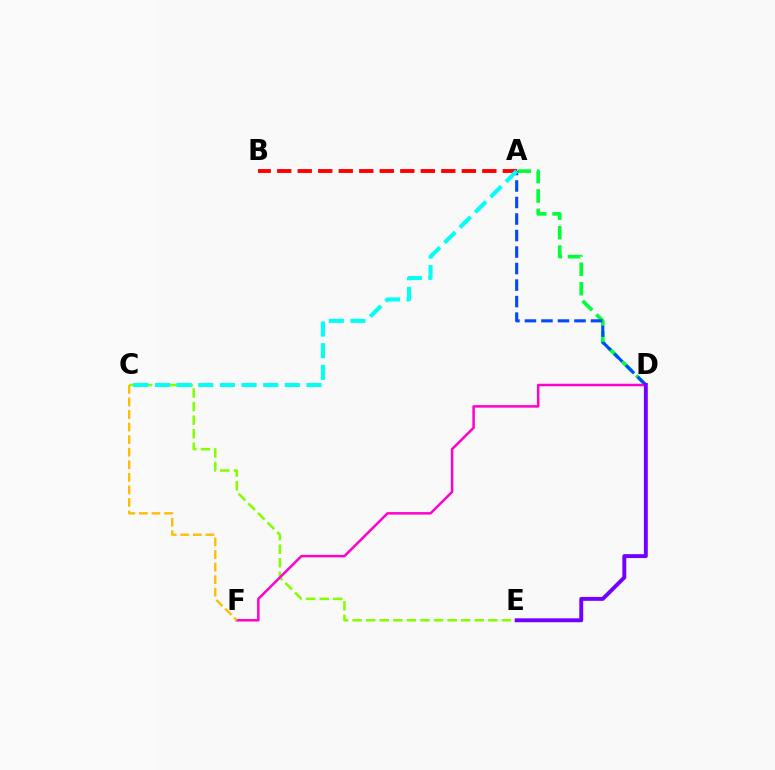{('A', 'B'): [{'color': '#ff0000', 'line_style': 'dashed', 'thickness': 2.79}], ('A', 'D'): [{'color': '#00ff39', 'line_style': 'dashed', 'thickness': 2.63}, {'color': '#004bff', 'line_style': 'dashed', 'thickness': 2.24}], ('C', 'E'): [{'color': '#84ff00', 'line_style': 'dashed', 'thickness': 1.84}], ('A', 'C'): [{'color': '#00fff6', 'line_style': 'dashed', 'thickness': 2.94}], ('D', 'F'): [{'color': '#ff00cf', 'line_style': 'solid', 'thickness': 1.8}], ('D', 'E'): [{'color': '#7200ff', 'line_style': 'solid', 'thickness': 2.81}], ('C', 'F'): [{'color': '#ffbd00', 'line_style': 'dashed', 'thickness': 1.71}]}